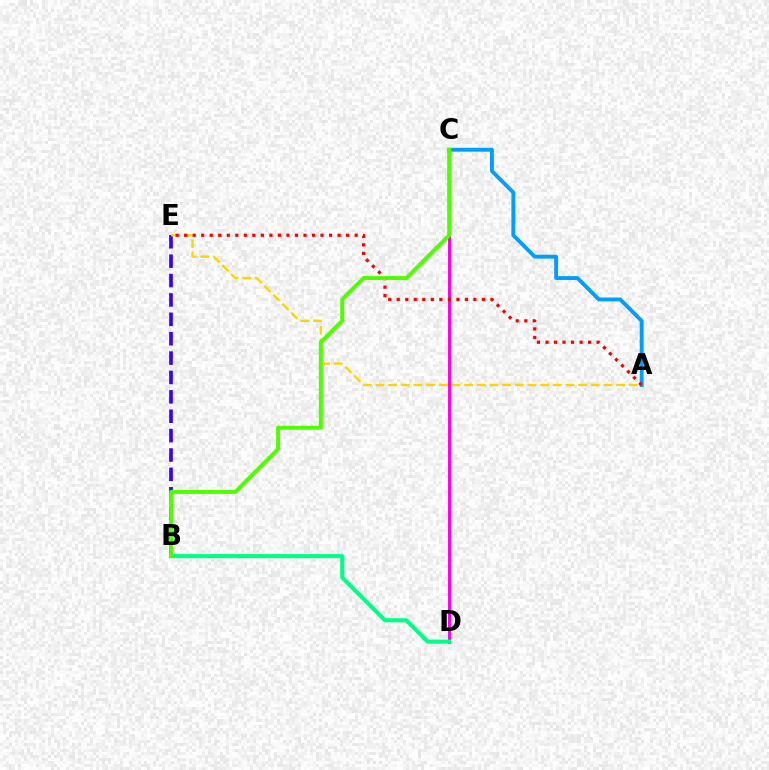{('C', 'D'): [{'color': '#ff00ed', 'line_style': 'solid', 'thickness': 2.13}], ('B', 'E'): [{'color': '#3700ff', 'line_style': 'dashed', 'thickness': 2.63}], ('A', 'E'): [{'color': '#ffd500', 'line_style': 'dashed', 'thickness': 1.72}, {'color': '#ff0000', 'line_style': 'dotted', 'thickness': 2.32}], ('A', 'C'): [{'color': '#009eff', 'line_style': 'solid', 'thickness': 2.79}], ('B', 'D'): [{'color': '#00ff86', 'line_style': 'solid', 'thickness': 2.94}], ('B', 'C'): [{'color': '#4fff00', 'line_style': 'solid', 'thickness': 2.84}]}